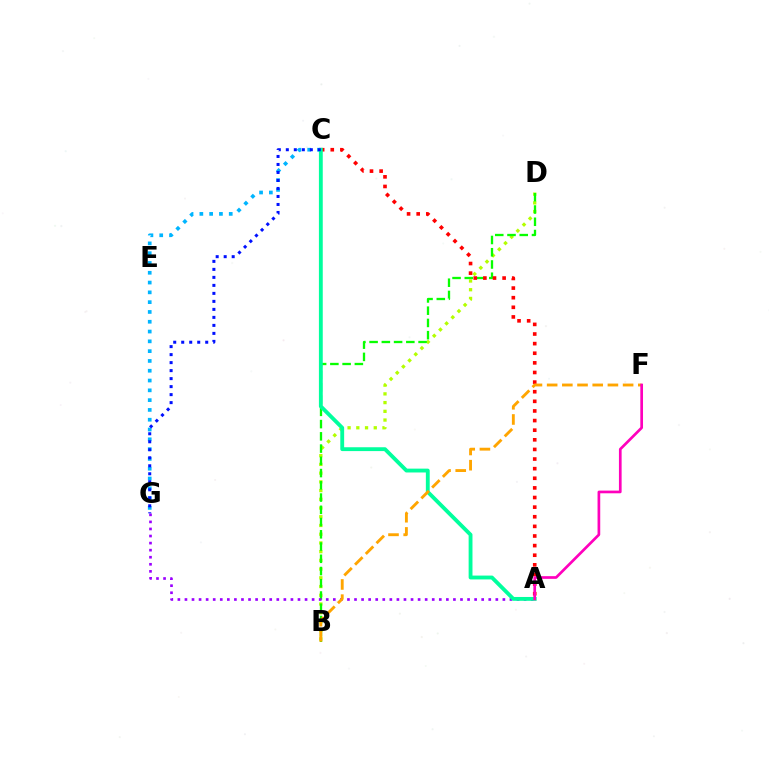{('B', 'D'): [{'color': '#b3ff00', 'line_style': 'dotted', 'thickness': 2.37}, {'color': '#08ff00', 'line_style': 'dashed', 'thickness': 1.66}], ('A', 'C'): [{'color': '#ff0000', 'line_style': 'dotted', 'thickness': 2.61}, {'color': '#00ff9d', 'line_style': 'solid', 'thickness': 2.77}], ('C', 'G'): [{'color': '#00b5ff', 'line_style': 'dotted', 'thickness': 2.66}, {'color': '#0010ff', 'line_style': 'dotted', 'thickness': 2.17}], ('A', 'G'): [{'color': '#9b00ff', 'line_style': 'dotted', 'thickness': 1.92}], ('B', 'F'): [{'color': '#ffa500', 'line_style': 'dashed', 'thickness': 2.06}], ('A', 'F'): [{'color': '#ff00bd', 'line_style': 'solid', 'thickness': 1.94}]}